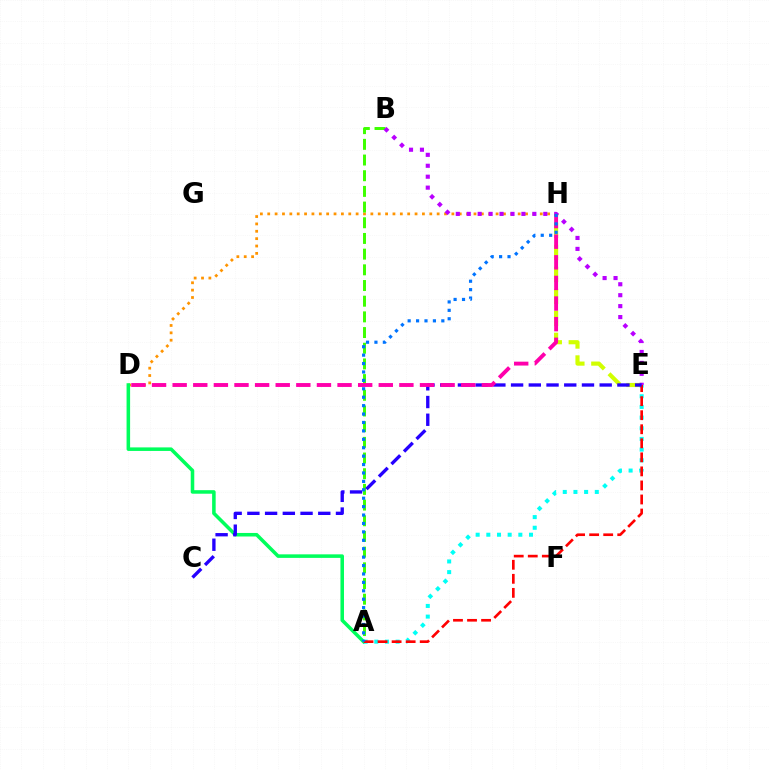{('D', 'H'): [{'color': '#ff9400', 'line_style': 'dotted', 'thickness': 2.0}, {'color': '#ff00ac', 'line_style': 'dashed', 'thickness': 2.8}], ('E', 'H'): [{'color': '#d1ff00', 'line_style': 'dashed', 'thickness': 2.99}], ('A', 'B'): [{'color': '#3dff00', 'line_style': 'dashed', 'thickness': 2.13}], ('B', 'E'): [{'color': '#b900ff', 'line_style': 'dotted', 'thickness': 2.97}], ('A', 'D'): [{'color': '#00ff5c', 'line_style': 'solid', 'thickness': 2.55}], ('A', 'E'): [{'color': '#00fff6', 'line_style': 'dotted', 'thickness': 2.9}, {'color': '#ff0000', 'line_style': 'dashed', 'thickness': 1.91}], ('C', 'E'): [{'color': '#2500ff', 'line_style': 'dashed', 'thickness': 2.41}], ('A', 'H'): [{'color': '#0074ff', 'line_style': 'dotted', 'thickness': 2.29}]}